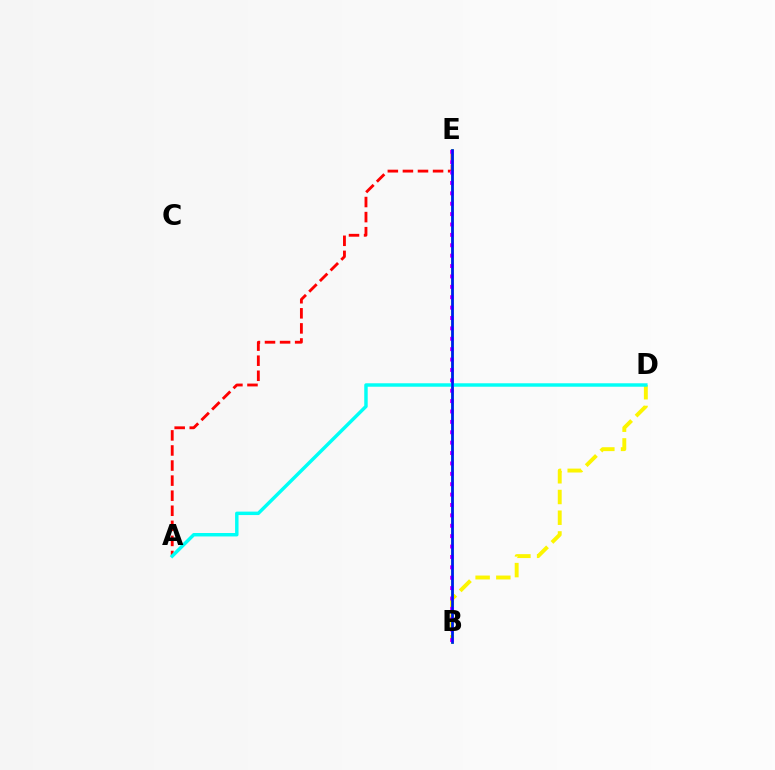{('B', 'D'): [{'color': '#fcf500', 'line_style': 'dashed', 'thickness': 2.81}], ('A', 'E'): [{'color': '#ff0000', 'line_style': 'dashed', 'thickness': 2.05}], ('B', 'E'): [{'color': '#08ff00', 'line_style': 'solid', 'thickness': 1.88}, {'color': '#ee00ff', 'line_style': 'dotted', 'thickness': 2.82}, {'color': '#0010ff', 'line_style': 'solid', 'thickness': 1.86}], ('A', 'D'): [{'color': '#00fff6', 'line_style': 'solid', 'thickness': 2.48}]}